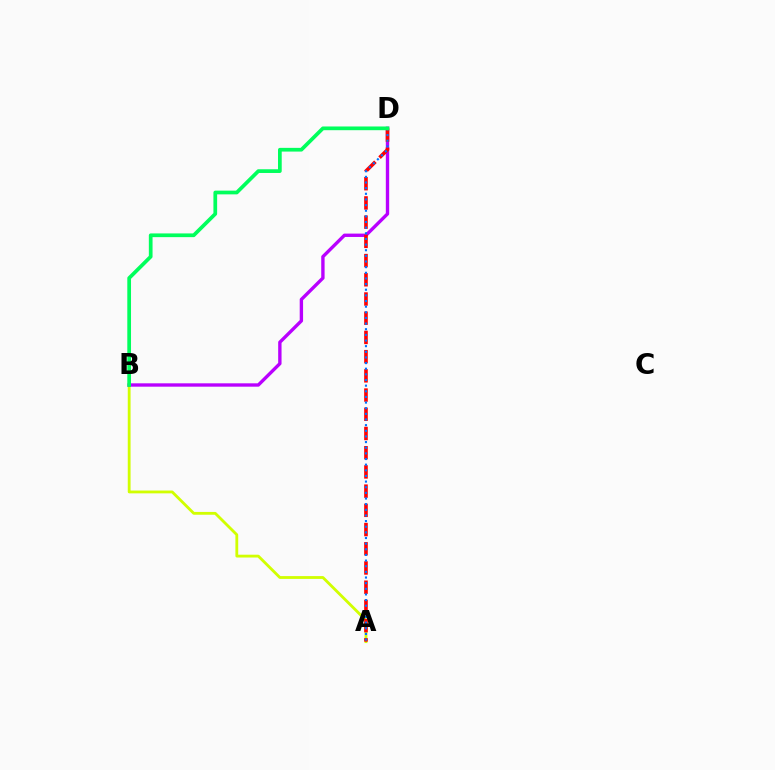{('A', 'B'): [{'color': '#d1ff00', 'line_style': 'solid', 'thickness': 2.03}], ('B', 'D'): [{'color': '#b900ff', 'line_style': 'solid', 'thickness': 2.42}, {'color': '#00ff5c', 'line_style': 'solid', 'thickness': 2.67}], ('A', 'D'): [{'color': '#ff0000', 'line_style': 'dashed', 'thickness': 2.61}, {'color': '#0074ff', 'line_style': 'dotted', 'thickness': 1.53}]}